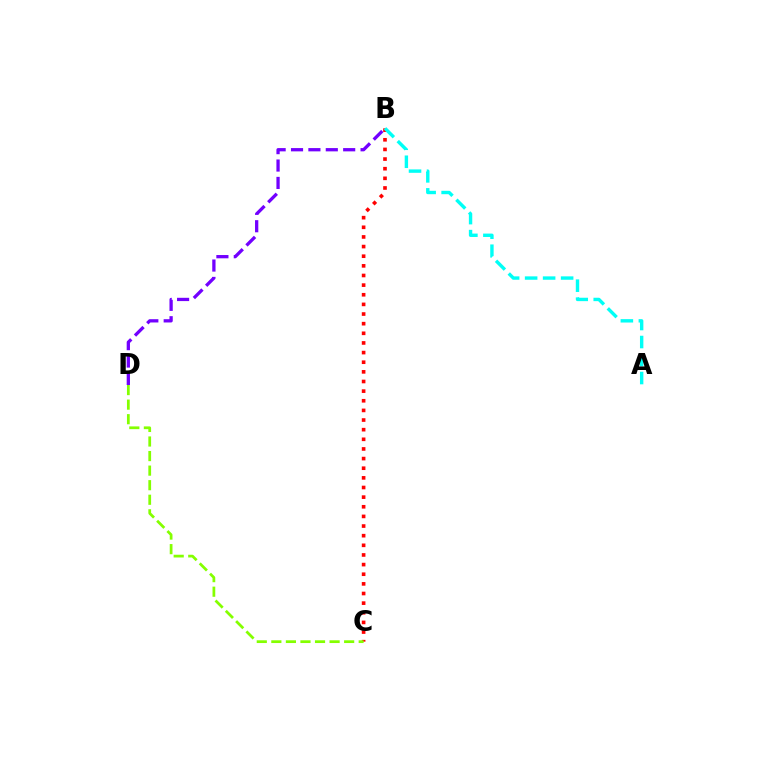{('B', 'C'): [{'color': '#ff0000', 'line_style': 'dotted', 'thickness': 2.62}], ('C', 'D'): [{'color': '#84ff00', 'line_style': 'dashed', 'thickness': 1.98}], ('A', 'B'): [{'color': '#00fff6', 'line_style': 'dashed', 'thickness': 2.45}], ('B', 'D'): [{'color': '#7200ff', 'line_style': 'dashed', 'thickness': 2.36}]}